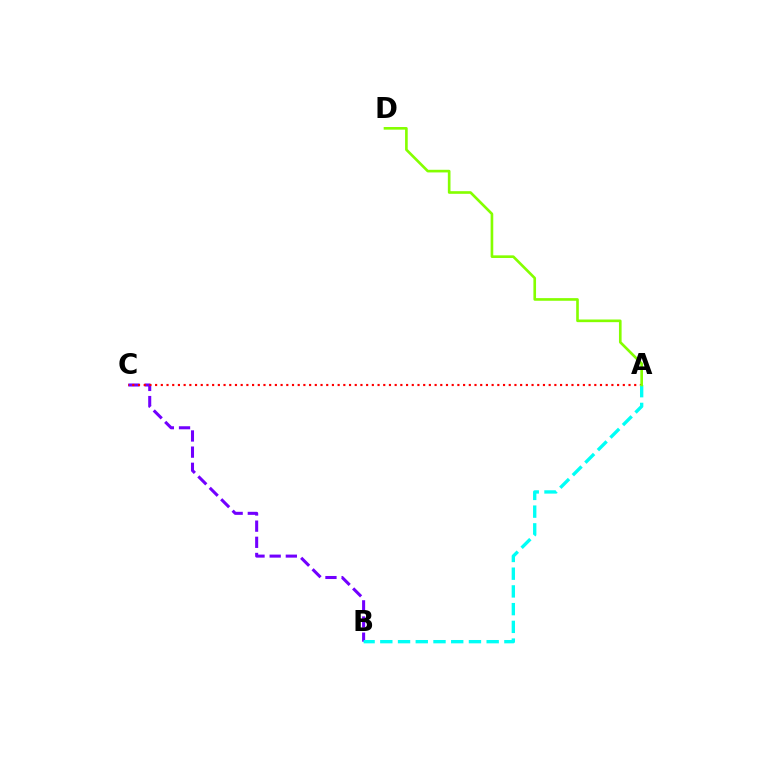{('B', 'C'): [{'color': '#7200ff', 'line_style': 'dashed', 'thickness': 2.2}], ('A', 'C'): [{'color': '#ff0000', 'line_style': 'dotted', 'thickness': 1.55}], ('A', 'B'): [{'color': '#00fff6', 'line_style': 'dashed', 'thickness': 2.41}], ('A', 'D'): [{'color': '#84ff00', 'line_style': 'solid', 'thickness': 1.9}]}